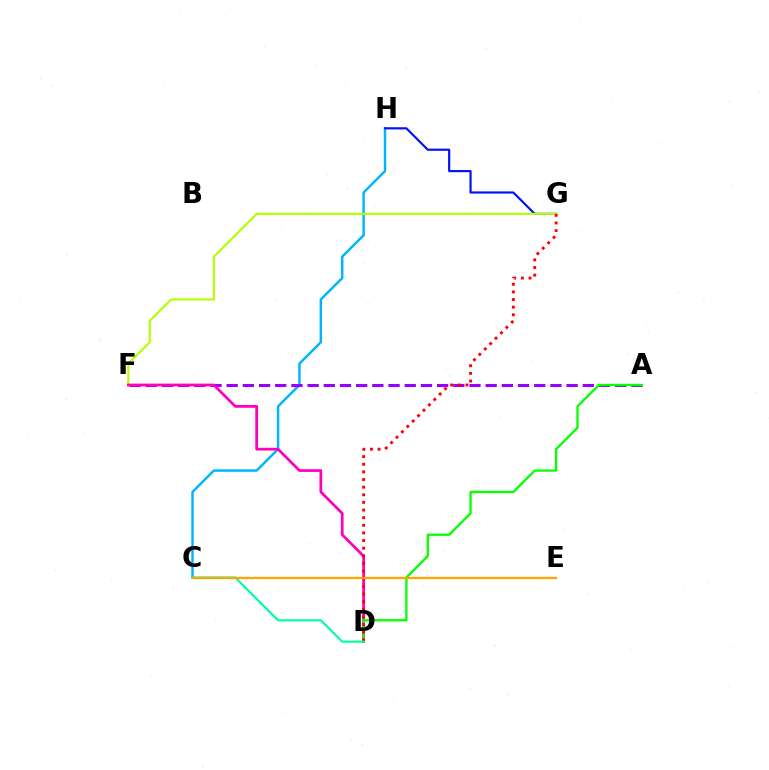{('C', 'H'): [{'color': '#00b5ff', 'line_style': 'solid', 'thickness': 1.77}], ('G', 'H'): [{'color': '#0010ff', 'line_style': 'solid', 'thickness': 1.56}], ('A', 'F'): [{'color': '#9b00ff', 'line_style': 'dashed', 'thickness': 2.2}], ('F', 'G'): [{'color': '#b3ff00', 'line_style': 'solid', 'thickness': 1.52}], ('D', 'F'): [{'color': '#ff00bd', 'line_style': 'solid', 'thickness': 1.98}], ('A', 'D'): [{'color': '#08ff00', 'line_style': 'solid', 'thickness': 1.68}], ('D', 'G'): [{'color': '#ff0000', 'line_style': 'dotted', 'thickness': 2.07}], ('C', 'D'): [{'color': '#00ff9d', 'line_style': 'solid', 'thickness': 1.54}], ('C', 'E'): [{'color': '#ffa500', 'line_style': 'solid', 'thickness': 1.64}]}